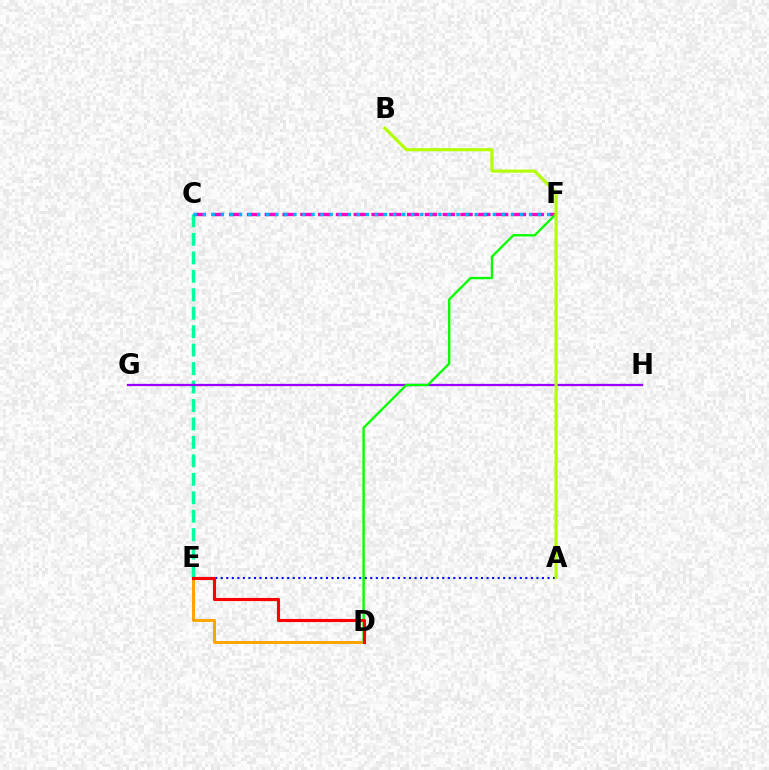{('C', 'E'): [{'color': '#00ff9d', 'line_style': 'dashed', 'thickness': 2.51}], ('D', 'E'): [{'color': '#ffa500', 'line_style': 'solid', 'thickness': 2.15}, {'color': '#ff0000', 'line_style': 'solid', 'thickness': 2.25}], ('C', 'F'): [{'color': '#ff00bd', 'line_style': 'dashed', 'thickness': 2.42}, {'color': '#00b5ff', 'line_style': 'dotted', 'thickness': 2.46}], ('A', 'E'): [{'color': '#0010ff', 'line_style': 'dotted', 'thickness': 1.5}], ('G', 'H'): [{'color': '#9b00ff', 'line_style': 'solid', 'thickness': 1.64}], ('D', 'F'): [{'color': '#08ff00', 'line_style': 'solid', 'thickness': 1.71}], ('A', 'B'): [{'color': '#b3ff00', 'line_style': 'solid', 'thickness': 2.27}]}